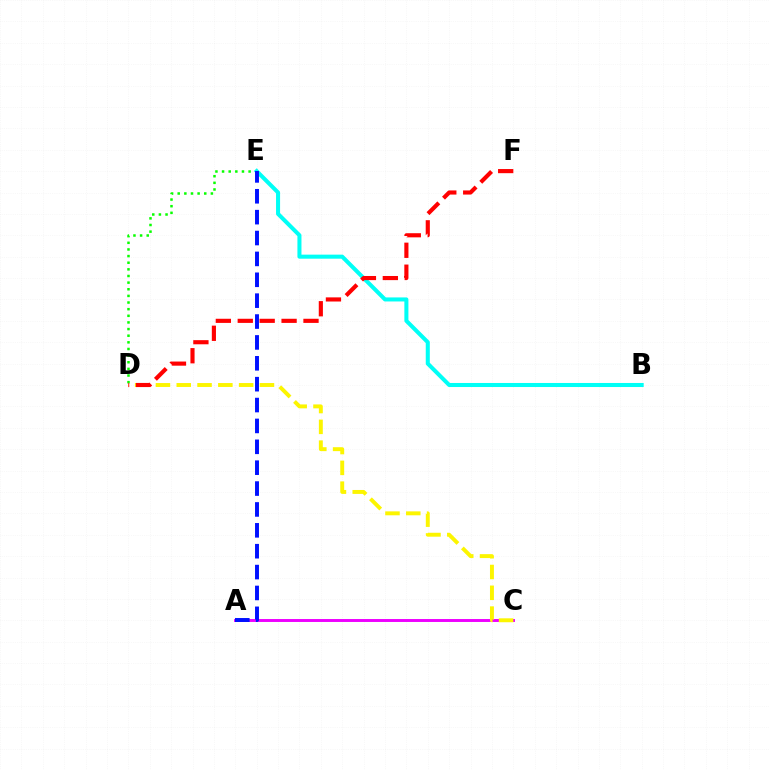{('D', 'E'): [{'color': '#08ff00', 'line_style': 'dotted', 'thickness': 1.8}], ('A', 'C'): [{'color': '#ee00ff', 'line_style': 'solid', 'thickness': 2.11}], ('B', 'E'): [{'color': '#00fff6', 'line_style': 'solid', 'thickness': 2.91}], ('C', 'D'): [{'color': '#fcf500', 'line_style': 'dashed', 'thickness': 2.83}], ('A', 'E'): [{'color': '#0010ff', 'line_style': 'dashed', 'thickness': 2.84}], ('D', 'F'): [{'color': '#ff0000', 'line_style': 'dashed', 'thickness': 2.98}]}